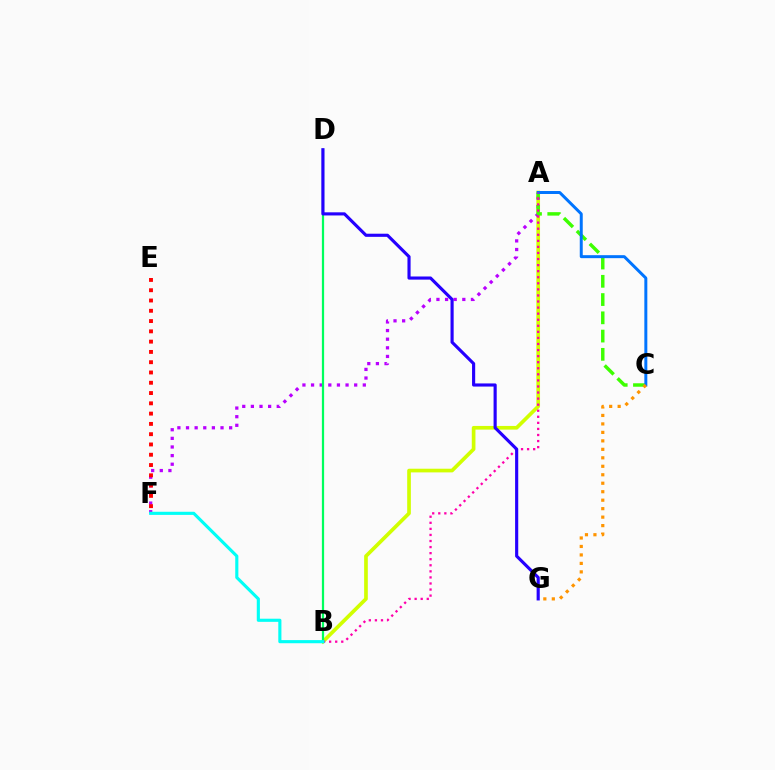{('A', 'B'): [{'color': '#d1ff00', 'line_style': 'solid', 'thickness': 2.64}, {'color': '#ff00ac', 'line_style': 'dotted', 'thickness': 1.65}], ('A', 'F'): [{'color': '#b900ff', 'line_style': 'dotted', 'thickness': 2.34}], ('E', 'F'): [{'color': '#ff0000', 'line_style': 'dotted', 'thickness': 2.79}], ('A', 'C'): [{'color': '#3dff00', 'line_style': 'dashed', 'thickness': 2.48}, {'color': '#0074ff', 'line_style': 'solid', 'thickness': 2.15}], ('C', 'G'): [{'color': '#ff9400', 'line_style': 'dotted', 'thickness': 2.3}], ('B', 'D'): [{'color': '#00ff5c', 'line_style': 'solid', 'thickness': 1.61}], ('D', 'G'): [{'color': '#2500ff', 'line_style': 'solid', 'thickness': 2.26}], ('B', 'F'): [{'color': '#00fff6', 'line_style': 'solid', 'thickness': 2.25}]}